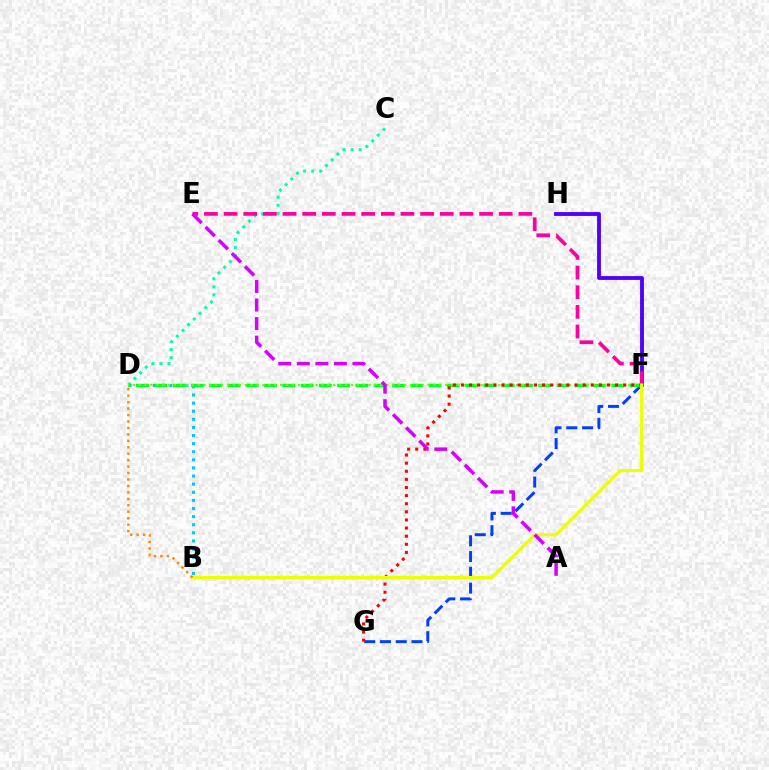{('F', 'H'): [{'color': '#4f00ff', 'line_style': 'solid', 'thickness': 2.78}], ('C', 'D'): [{'color': '#00ffaf', 'line_style': 'dotted', 'thickness': 2.19}], ('F', 'G'): [{'color': '#003fff', 'line_style': 'dashed', 'thickness': 2.14}, {'color': '#ff0000', 'line_style': 'dotted', 'thickness': 2.2}], ('B', 'D'): [{'color': '#00c7ff', 'line_style': 'dotted', 'thickness': 2.2}, {'color': '#ff8800', 'line_style': 'dotted', 'thickness': 1.75}], ('E', 'F'): [{'color': '#ff00a0', 'line_style': 'dashed', 'thickness': 2.67}], ('D', 'F'): [{'color': '#00ff27', 'line_style': 'dashed', 'thickness': 2.48}, {'color': '#66ff00', 'line_style': 'dotted', 'thickness': 1.6}], ('B', 'F'): [{'color': '#eeff00', 'line_style': 'solid', 'thickness': 2.29}], ('A', 'E'): [{'color': '#d600ff', 'line_style': 'dashed', 'thickness': 2.52}]}